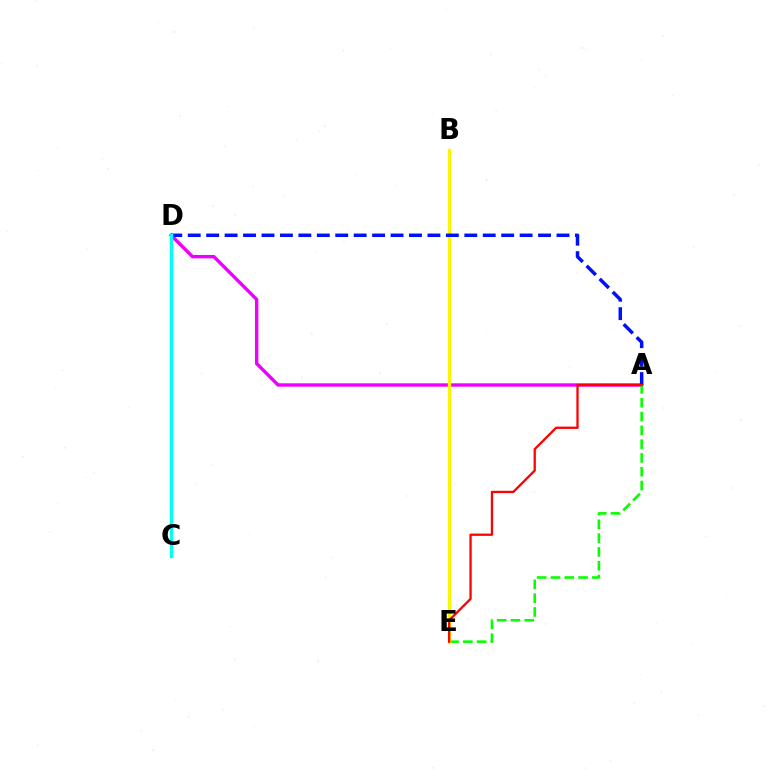{('A', 'D'): [{'color': '#ee00ff', 'line_style': 'solid', 'thickness': 2.45}, {'color': '#0010ff', 'line_style': 'dashed', 'thickness': 2.5}], ('A', 'E'): [{'color': '#08ff00', 'line_style': 'dashed', 'thickness': 1.88}, {'color': '#ff0000', 'line_style': 'solid', 'thickness': 1.65}], ('B', 'E'): [{'color': '#fcf500', 'line_style': 'solid', 'thickness': 2.41}], ('C', 'D'): [{'color': '#00fff6', 'line_style': 'solid', 'thickness': 2.49}]}